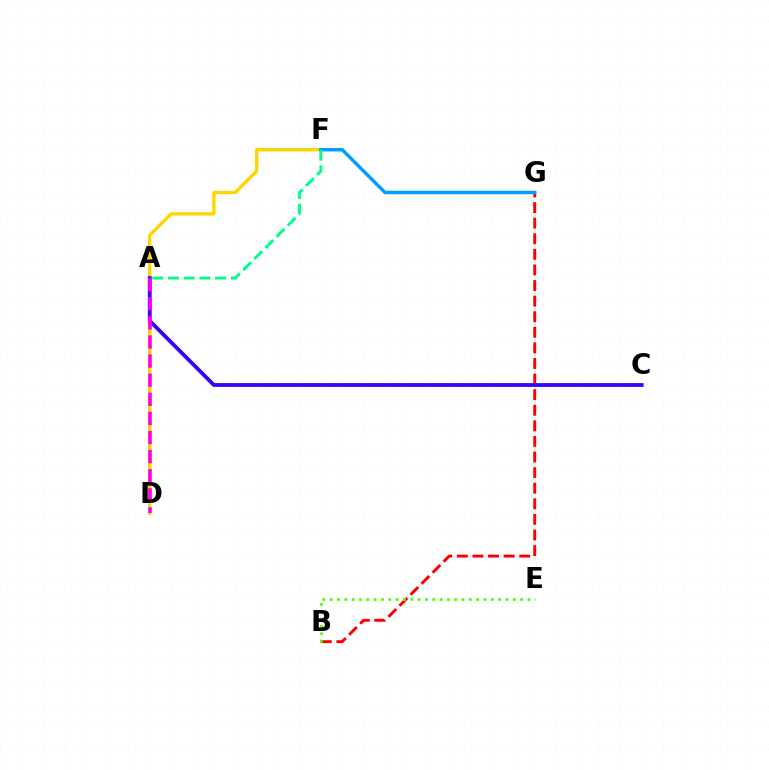{('D', 'F'): [{'color': '#ffd500', 'line_style': 'solid', 'thickness': 2.41}], ('B', 'G'): [{'color': '#ff0000', 'line_style': 'dashed', 'thickness': 2.12}], ('A', 'C'): [{'color': '#3700ff', 'line_style': 'solid', 'thickness': 2.74}], ('F', 'G'): [{'color': '#009eff', 'line_style': 'solid', 'thickness': 2.49}], ('A', 'D'): [{'color': '#ff00ed', 'line_style': 'dashed', 'thickness': 2.6}], ('A', 'F'): [{'color': '#00ff86', 'line_style': 'dashed', 'thickness': 2.14}], ('B', 'E'): [{'color': '#4fff00', 'line_style': 'dotted', 'thickness': 1.99}]}